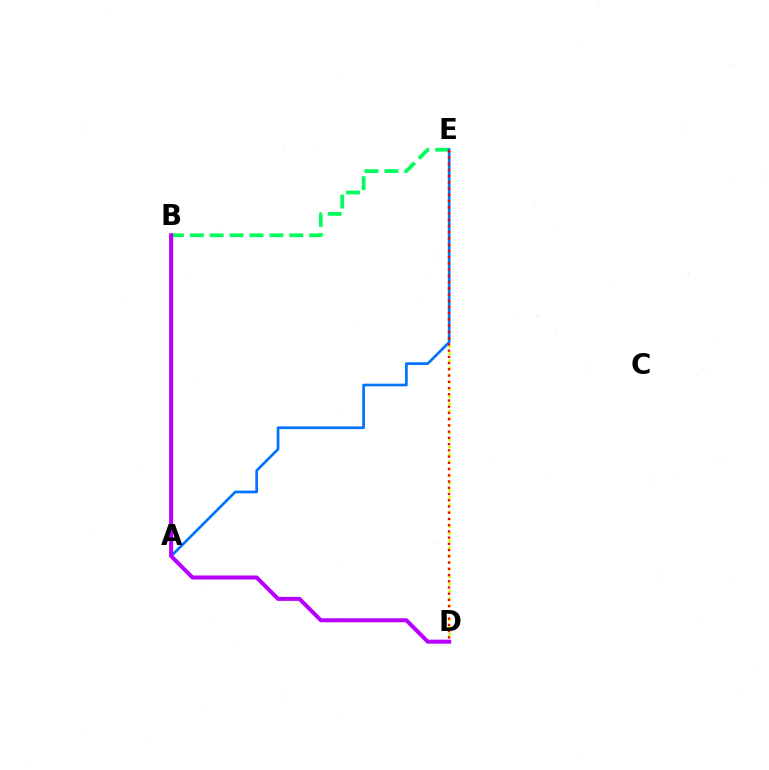{('D', 'E'): [{'color': '#d1ff00', 'line_style': 'dotted', 'thickness': 1.96}, {'color': '#ff0000', 'line_style': 'dotted', 'thickness': 1.69}], ('B', 'E'): [{'color': '#00ff5c', 'line_style': 'dashed', 'thickness': 2.7}], ('A', 'E'): [{'color': '#0074ff', 'line_style': 'solid', 'thickness': 1.94}], ('B', 'D'): [{'color': '#b900ff', 'line_style': 'solid', 'thickness': 2.89}]}